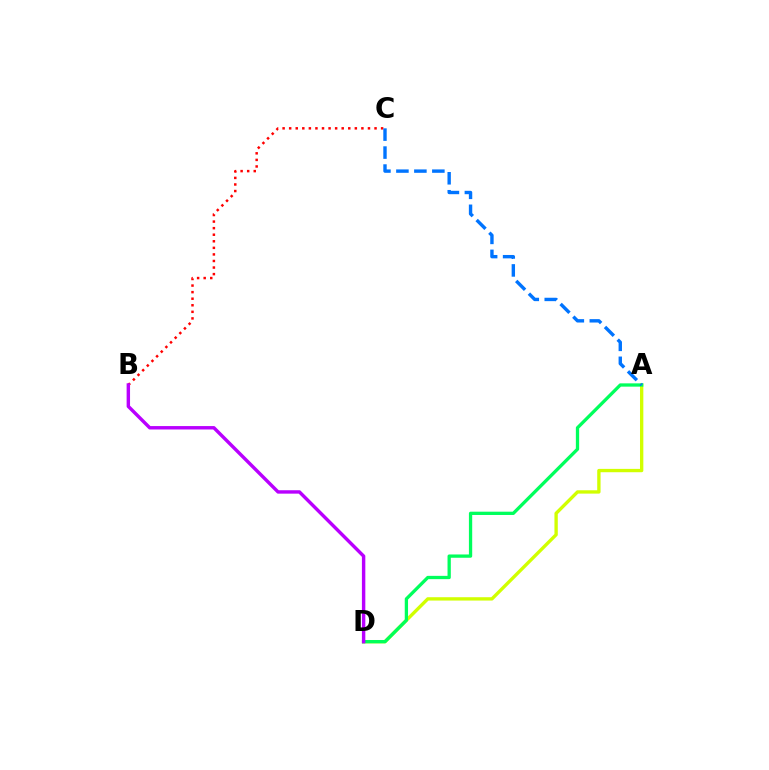{('A', 'D'): [{'color': '#d1ff00', 'line_style': 'solid', 'thickness': 2.41}, {'color': '#00ff5c', 'line_style': 'solid', 'thickness': 2.37}], ('B', 'C'): [{'color': '#ff0000', 'line_style': 'dotted', 'thickness': 1.78}], ('A', 'C'): [{'color': '#0074ff', 'line_style': 'dashed', 'thickness': 2.44}], ('B', 'D'): [{'color': '#b900ff', 'line_style': 'solid', 'thickness': 2.46}]}